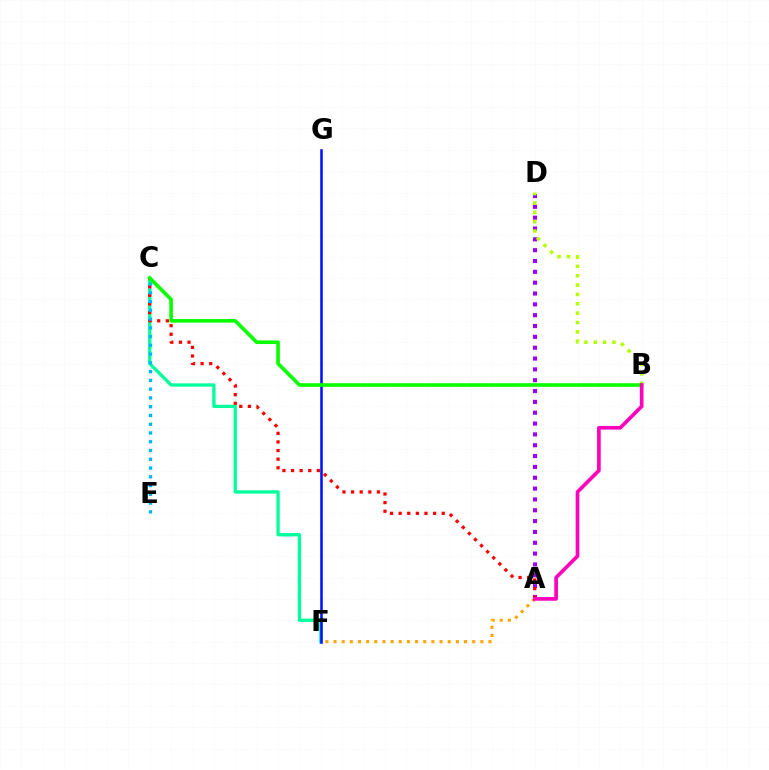{('A', 'D'): [{'color': '#9b00ff', 'line_style': 'dotted', 'thickness': 2.94}], ('C', 'F'): [{'color': '#00ff9d', 'line_style': 'solid', 'thickness': 2.38}], ('A', 'C'): [{'color': '#ff0000', 'line_style': 'dotted', 'thickness': 2.34}], ('C', 'E'): [{'color': '#00b5ff', 'line_style': 'dotted', 'thickness': 2.38}], ('A', 'F'): [{'color': '#ffa500', 'line_style': 'dotted', 'thickness': 2.22}], ('F', 'G'): [{'color': '#0010ff', 'line_style': 'solid', 'thickness': 1.83}], ('B', 'D'): [{'color': '#b3ff00', 'line_style': 'dotted', 'thickness': 2.54}], ('B', 'C'): [{'color': '#08ff00', 'line_style': 'solid', 'thickness': 2.6}], ('A', 'B'): [{'color': '#ff00bd', 'line_style': 'solid', 'thickness': 2.64}]}